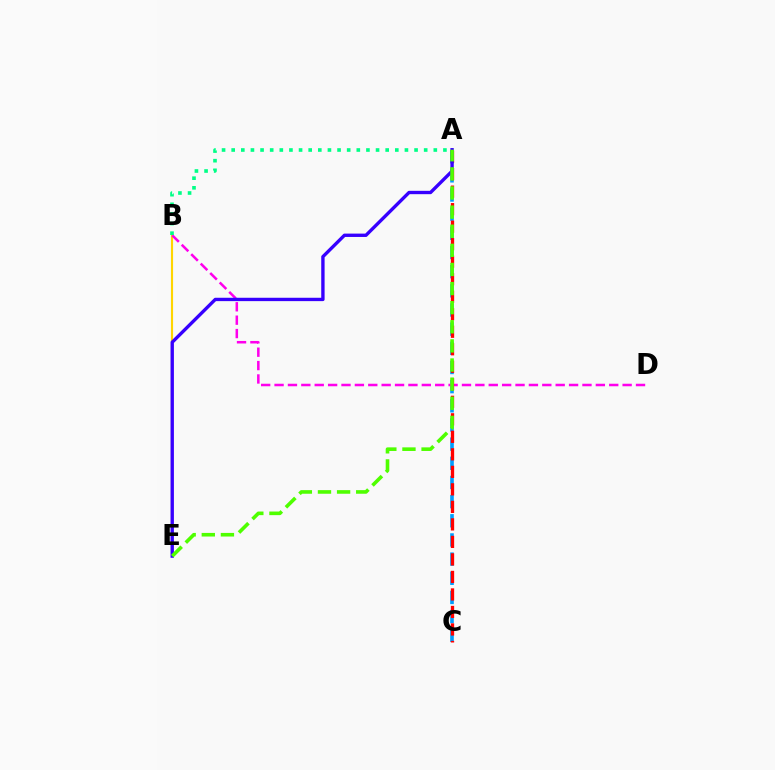{('A', 'C'): [{'color': '#009eff', 'line_style': 'dashed', 'thickness': 2.6}, {'color': '#ff0000', 'line_style': 'dashed', 'thickness': 2.38}], ('B', 'E'): [{'color': '#ffd500', 'line_style': 'solid', 'thickness': 1.54}], ('B', 'D'): [{'color': '#ff00ed', 'line_style': 'dashed', 'thickness': 1.82}], ('A', 'E'): [{'color': '#3700ff', 'line_style': 'solid', 'thickness': 2.42}, {'color': '#4fff00', 'line_style': 'dashed', 'thickness': 2.6}], ('A', 'B'): [{'color': '#00ff86', 'line_style': 'dotted', 'thickness': 2.62}]}